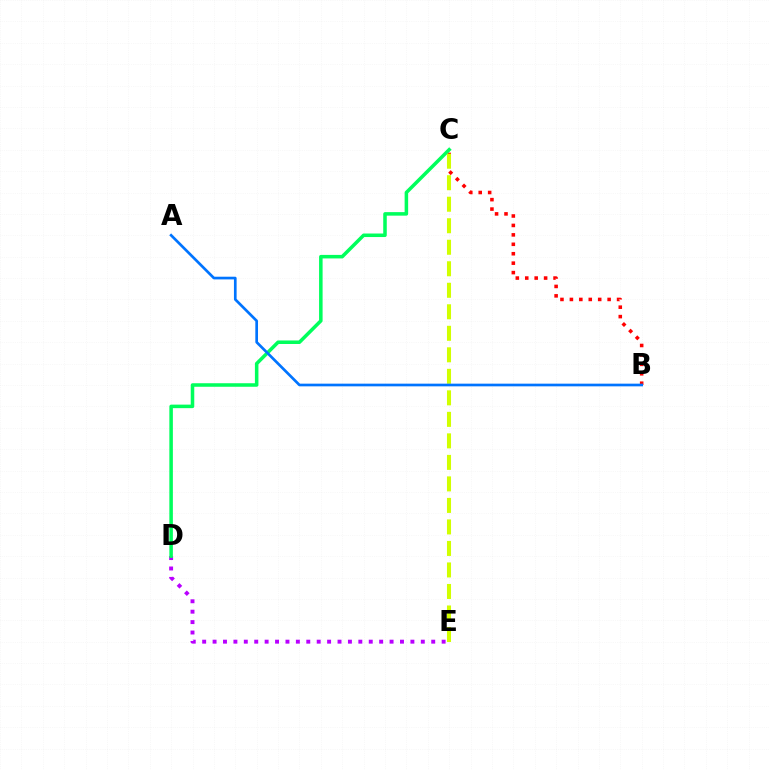{('D', 'E'): [{'color': '#b900ff', 'line_style': 'dotted', 'thickness': 2.83}], ('B', 'C'): [{'color': '#ff0000', 'line_style': 'dotted', 'thickness': 2.56}], ('C', 'D'): [{'color': '#00ff5c', 'line_style': 'solid', 'thickness': 2.54}], ('C', 'E'): [{'color': '#d1ff00', 'line_style': 'dashed', 'thickness': 2.92}], ('A', 'B'): [{'color': '#0074ff', 'line_style': 'solid', 'thickness': 1.93}]}